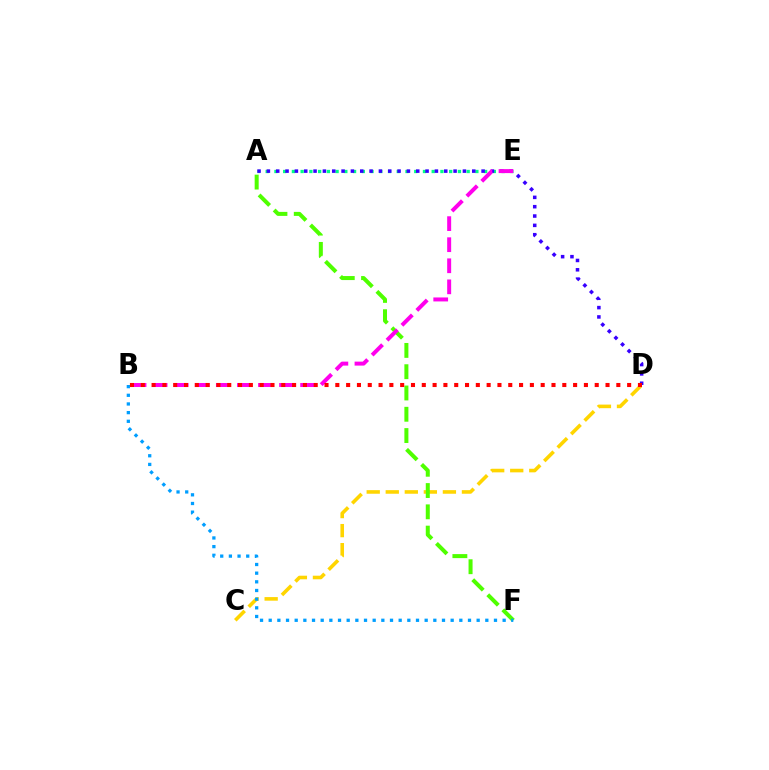{('C', 'D'): [{'color': '#ffd500', 'line_style': 'dashed', 'thickness': 2.59}], ('A', 'E'): [{'color': '#00ff86', 'line_style': 'dotted', 'thickness': 2.37}], ('A', 'F'): [{'color': '#4fff00', 'line_style': 'dashed', 'thickness': 2.89}], ('B', 'F'): [{'color': '#009eff', 'line_style': 'dotted', 'thickness': 2.35}], ('A', 'D'): [{'color': '#3700ff', 'line_style': 'dotted', 'thickness': 2.54}], ('B', 'E'): [{'color': '#ff00ed', 'line_style': 'dashed', 'thickness': 2.86}], ('B', 'D'): [{'color': '#ff0000', 'line_style': 'dotted', 'thickness': 2.94}]}